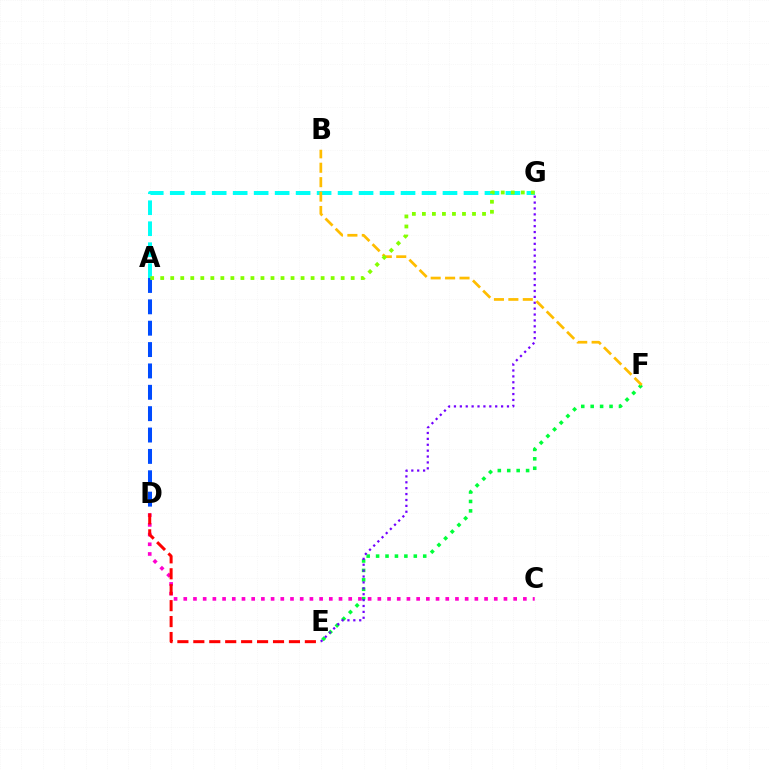{('E', 'F'): [{'color': '#00ff39', 'line_style': 'dotted', 'thickness': 2.56}], ('A', 'G'): [{'color': '#00fff6', 'line_style': 'dashed', 'thickness': 2.85}, {'color': '#84ff00', 'line_style': 'dotted', 'thickness': 2.72}], ('C', 'D'): [{'color': '#ff00cf', 'line_style': 'dotted', 'thickness': 2.64}], ('A', 'D'): [{'color': '#004bff', 'line_style': 'dashed', 'thickness': 2.9}], ('D', 'E'): [{'color': '#ff0000', 'line_style': 'dashed', 'thickness': 2.16}], ('E', 'G'): [{'color': '#7200ff', 'line_style': 'dotted', 'thickness': 1.6}], ('B', 'F'): [{'color': '#ffbd00', 'line_style': 'dashed', 'thickness': 1.96}]}